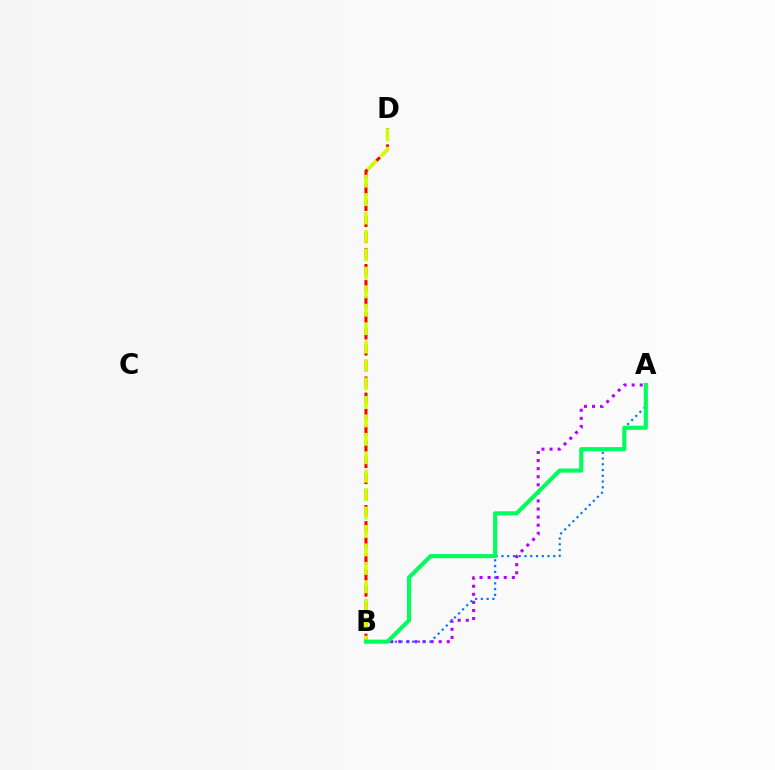{('B', 'D'): [{'color': '#ff0000', 'line_style': 'dashed', 'thickness': 2.18}, {'color': '#d1ff00', 'line_style': 'dashed', 'thickness': 2.51}], ('A', 'B'): [{'color': '#b900ff', 'line_style': 'dotted', 'thickness': 2.19}, {'color': '#0074ff', 'line_style': 'dotted', 'thickness': 1.56}, {'color': '#00ff5c', 'line_style': 'solid', 'thickness': 2.96}]}